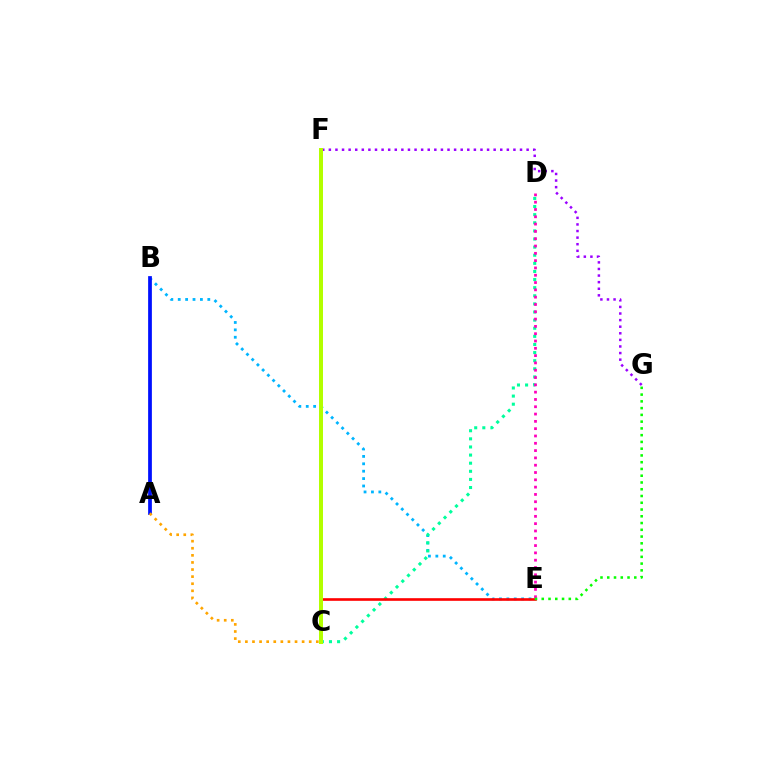{('B', 'E'): [{'color': '#00b5ff', 'line_style': 'dotted', 'thickness': 2.01}], ('C', 'D'): [{'color': '#00ff9d', 'line_style': 'dotted', 'thickness': 2.2}], ('F', 'G'): [{'color': '#9b00ff', 'line_style': 'dotted', 'thickness': 1.79}], ('A', 'B'): [{'color': '#0010ff', 'line_style': 'solid', 'thickness': 2.69}], ('C', 'E'): [{'color': '#ff0000', 'line_style': 'solid', 'thickness': 1.9}], ('C', 'F'): [{'color': '#b3ff00', 'line_style': 'solid', 'thickness': 2.88}], ('A', 'C'): [{'color': '#ffa500', 'line_style': 'dotted', 'thickness': 1.93}], ('D', 'E'): [{'color': '#ff00bd', 'line_style': 'dotted', 'thickness': 1.99}], ('E', 'G'): [{'color': '#08ff00', 'line_style': 'dotted', 'thickness': 1.84}]}